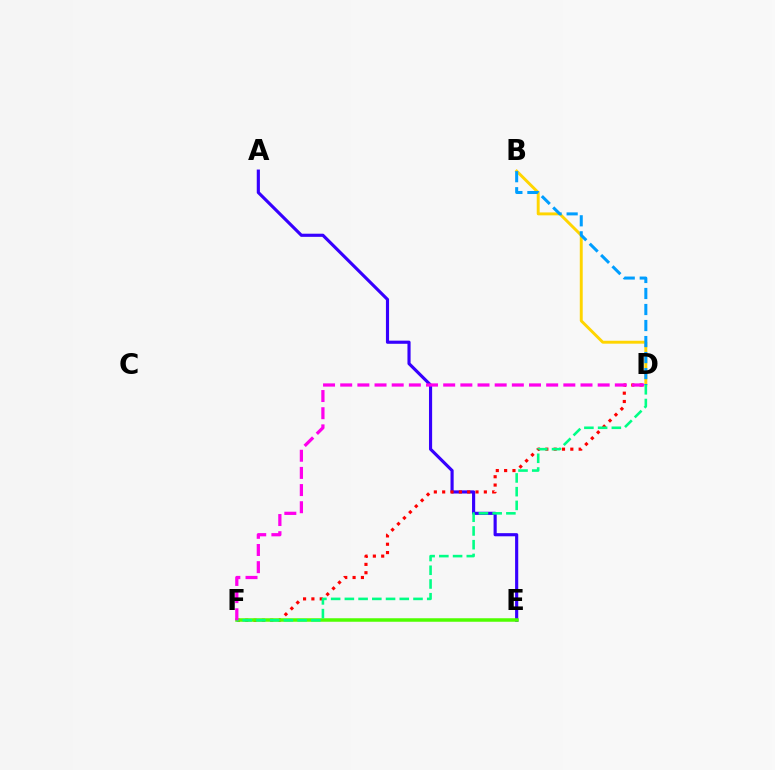{('A', 'E'): [{'color': '#3700ff', 'line_style': 'solid', 'thickness': 2.26}], ('D', 'F'): [{'color': '#ff0000', 'line_style': 'dotted', 'thickness': 2.26}, {'color': '#00ff86', 'line_style': 'dashed', 'thickness': 1.86}, {'color': '#ff00ed', 'line_style': 'dashed', 'thickness': 2.33}], ('E', 'F'): [{'color': '#4fff00', 'line_style': 'solid', 'thickness': 2.53}], ('B', 'D'): [{'color': '#ffd500', 'line_style': 'solid', 'thickness': 2.1}, {'color': '#009eff', 'line_style': 'dashed', 'thickness': 2.18}]}